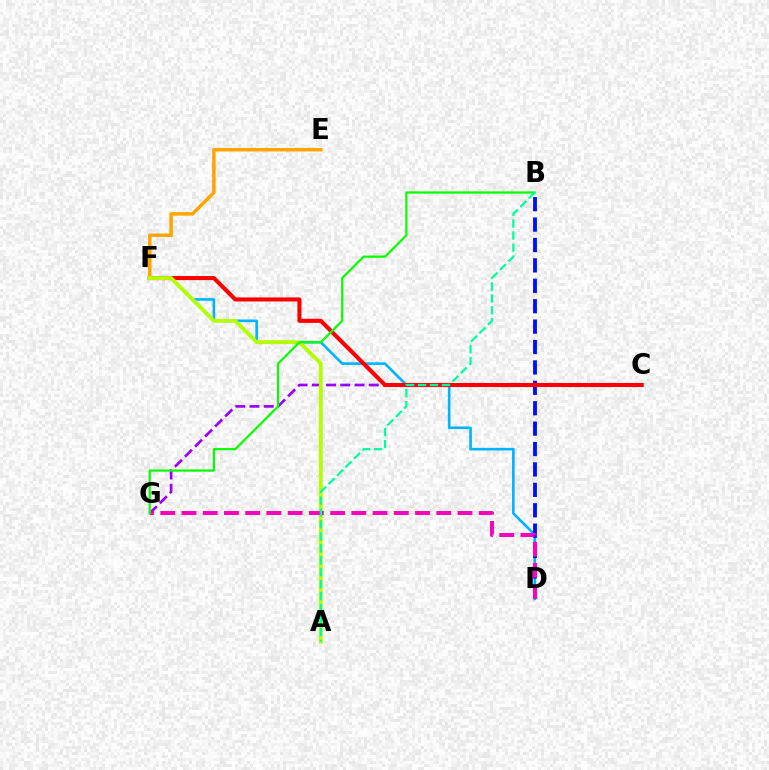{('C', 'G'): [{'color': '#9b00ff', 'line_style': 'dashed', 'thickness': 1.93}], ('D', 'F'): [{'color': '#00b5ff', 'line_style': 'solid', 'thickness': 1.89}], ('B', 'D'): [{'color': '#0010ff', 'line_style': 'dashed', 'thickness': 2.77}], ('C', 'F'): [{'color': '#ff0000', 'line_style': 'solid', 'thickness': 2.94}], ('E', 'F'): [{'color': '#ffa500', 'line_style': 'solid', 'thickness': 2.51}], ('A', 'F'): [{'color': '#b3ff00', 'line_style': 'solid', 'thickness': 2.75}], ('D', 'G'): [{'color': '#ff00bd', 'line_style': 'dashed', 'thickness': 2.88}], ('B', 'G'): [{'color': '#08ff00', 'line_style': 'solid', 'thickness': 1.6}], ('A', 'B'): [{'color': '#00ff9d', 'line_style': 'dashed', 'thickness': 1.62}]}